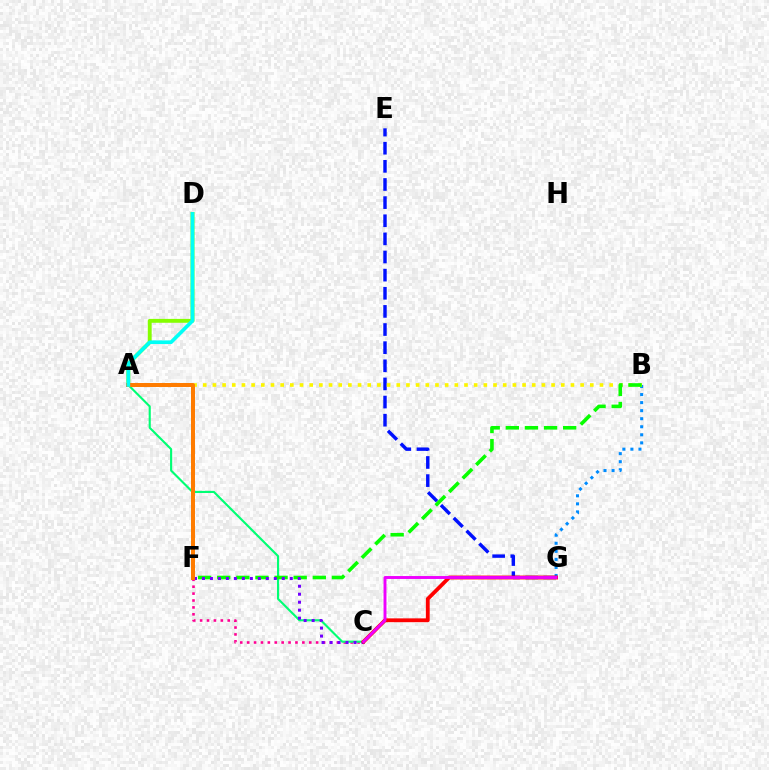{('C', 'F'): [{'color': '#ff0094', 'line_style': 'dotted', 'thickness': 1.88}, {'color': '#7200ff', 'line_style': 'dotted', 'thickness': 2.17}], ('A', 'C'): [{'color': '#00ff74', 'line_style': 'solid', 'thickness': 1.53}], ('B', 'G'): [{'color': '#008cff', 'line_style': 'dotted', 'thickness': 2.19}], ('E', 'G'): [{'color': '#0010ff', 'line_style': 'dashed', 'thickness': 2.46}], ('A', 'B'): [{'color': '#fcf500', 'line_style': 'dotted', 'thickness': 2.63}], ('B', 'F'): [{'color': '#08ff00', 'line_style': 'dashed', 'thickness': 2.6}], ('A', 'D'): [{'color': '#84ff00', 'line_style': 'solid', 'thickness': 2.79}, {'color': '#00fff6', 'line_style': 'solid', 'thickness': 2.63}], ('A', 'F'): [{'color': '#ff7c00', 'line_style': 'solid', 'thickness': 2.87}], ('C', 'G'): [{'color': '#ff0000', 'line_style': 'solid', 'thickness': 2.75}, {'color': '#ee00ff', 'line_style': 'solid', 'thickness': 2.1}]}